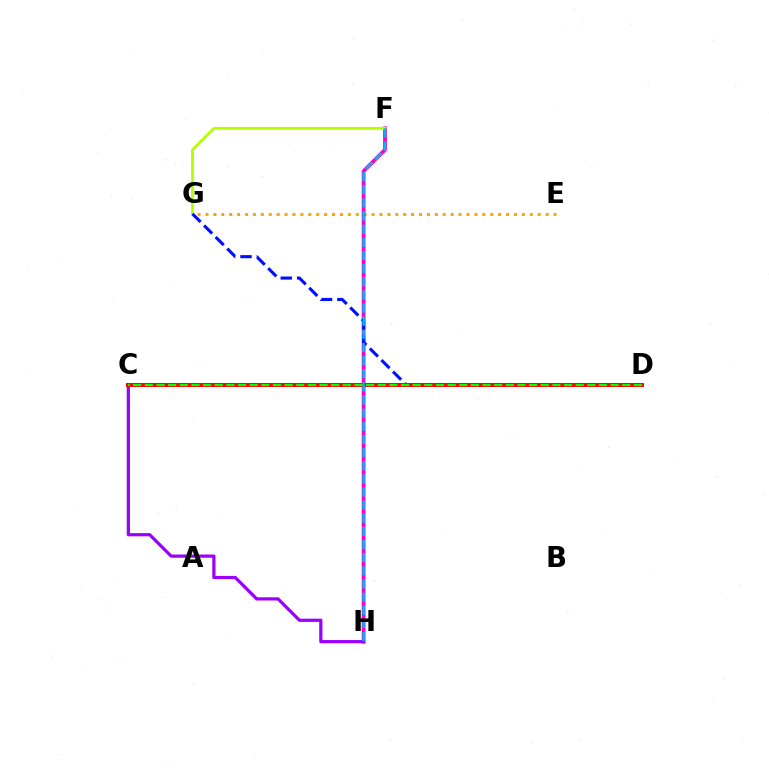{('E', 'G'): [{'color': '#ffa500', 'line_style': 'dotted', 'thickness': 2.15}], ('F', 'H'): [{'color': '#ff00bd', 'line_style': 'solid', 'thickness': 2.73}, {'color': '#00b5ff', 'line_style': 'dashed', 'thickness': 1.79}], ('C', 'D'): [{'color': '#00ff9d', 'line_style': 'dashed', 'thickness': 1.59}, {'color': '#ff0000', 'line_style': 'solid', 'thickness': 2.85}, {'color': '#08ff00', 'line_style': 'dashed', 'thickness': 1.58}], ('F', 'G'): [{'color': '#b3ff00', 'line_style': 'solid', 'thickness': 2.01}], ('C', 'H'): [{'color': '#9b00ff', 'line_style': 'solid', 'thickness': 2.31}], ('D', 'G'): [{'color': '#0010ff', 'line_style': 'dashed', 'thickness': 2.22}]}